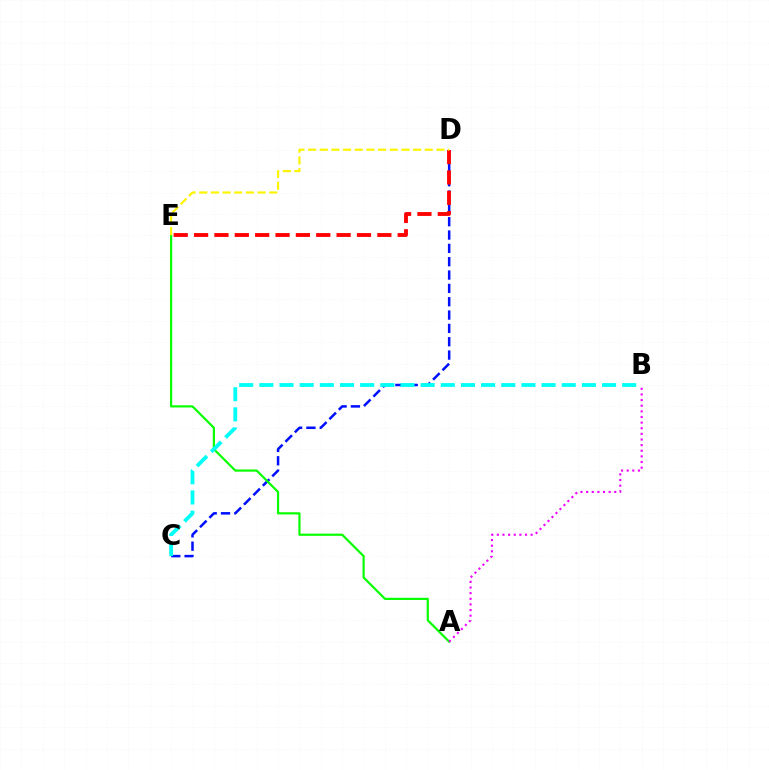{('C', 'D'): [{'color': '#0010ff', 'line_style': 'dashed', 'thickness': 1.81}], ('D', 'E'): [{'color': '#ff0000', 'line_style': 'dashed', 'thickness': 2.77}, {'color': '#fcf500', 'line_style': 'dashed', 'thickness': 1.58}], ('A', 'E'): [{'color': '#08ff00', 'line_style': 'solid', 'thickness': 1.59}], ('B', 'C'): [{'color': '#00fff6', 'line_style': 'dashed', 'thickness': 2.74}], ('A', 'B'): [{'color': '#ee00ff', 'line_style': 'dotted', 'thickness': 1.53}]}